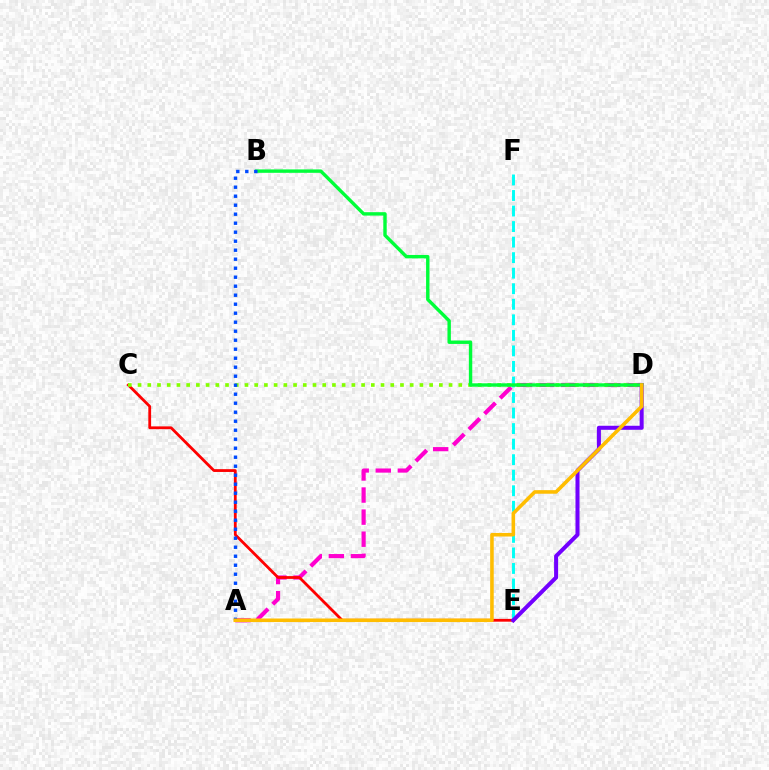{('A', 'D'): [{'color': '#ff00cf', 'line_style': 'dashed', 'thickness': 3.0}, {'color': '#ffbd00', 'line_style': 'solid', 'thickness': 2.57}], ('E', 'F'): [{'color': '#00fff6', 'line_style': 'dashed', 'thickness': 2.11}], ('C', 'E'): [{'color': '#ff0000', 'line_style': 'solid', 'thickness': 2.01}], ('D', 'E'): [{'color': '#7200ff', 'line_style': 'solid', 'thickness': 2.9}], ('C', 'D'): [{'color': '#84ff00', 'line_style': 'dotted', 'thickness': 2.64}], ('B', 'D'): [{'color': '#00ff39', 'line_style': 'solid', 'thickness': 2.45}], ('A', 'B'): [{'color': '#004bff', 'line_style': 'dotted', 'thickness': 2.45}]}